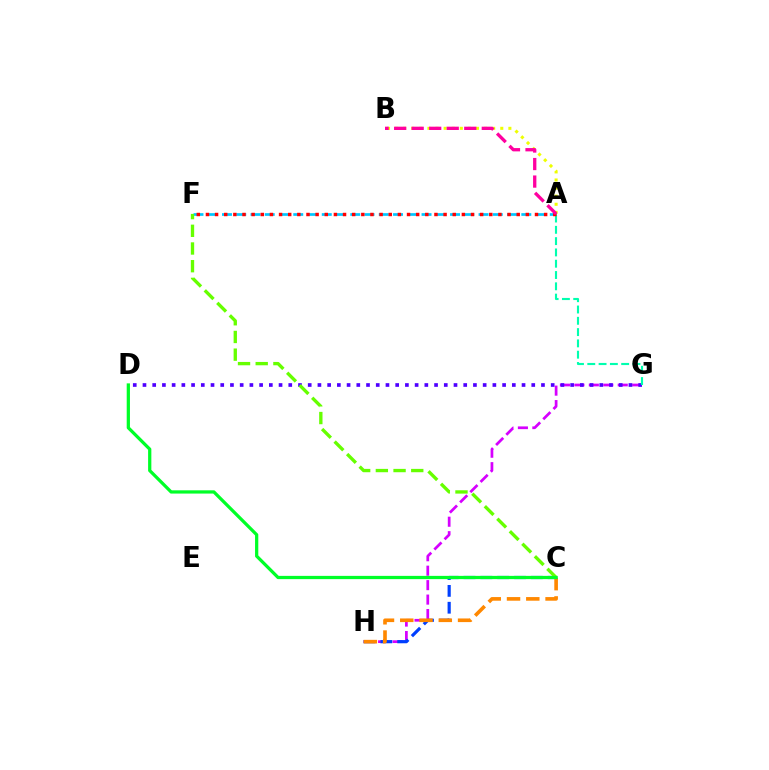{('G', 'H'): [{'color': '#d600ff', 'line_style': 'dashed', 'thickness': 1.96}], ('D', 'G'): [{'color': '#4f00ff', 'line_style': 'dotted', 'thickness': 2.64}], ('A', 'B'): [{'color': '#eeff00', 'line_style': 'dotted', 'thickness': 2.2}, {'color': '#ff00a0', 'line_style': 'dashed', 'thickness': 2.38}], ('A', 'G'): [{'color': '#00ffaf', 'line_style': 'dashed', 'thickness': 1.53}], ('A', 'F'): [{'color': '#00c7ff', 'line_style': 'dashed', 'thickness': 1.94}, {'color': '#ff0000', 'line_style': 'dotted', 'thickness': 2.48}], ('C', 'H'): [{'color': '#003fff', 'line_style': 'dashed', 'thickness': 2.29}, {'color': '#ff8800', 'line_style': 'dashed', 'thickness': 2.62}], ('C', 'F'): [{'color': '#66ff00', 'line_style': 'dashed', 'thickness': 2.4}], ('C', 'D'): [{'color': '#00ff27', 'line_style': 'solid', 'thickness': 2.34}]}